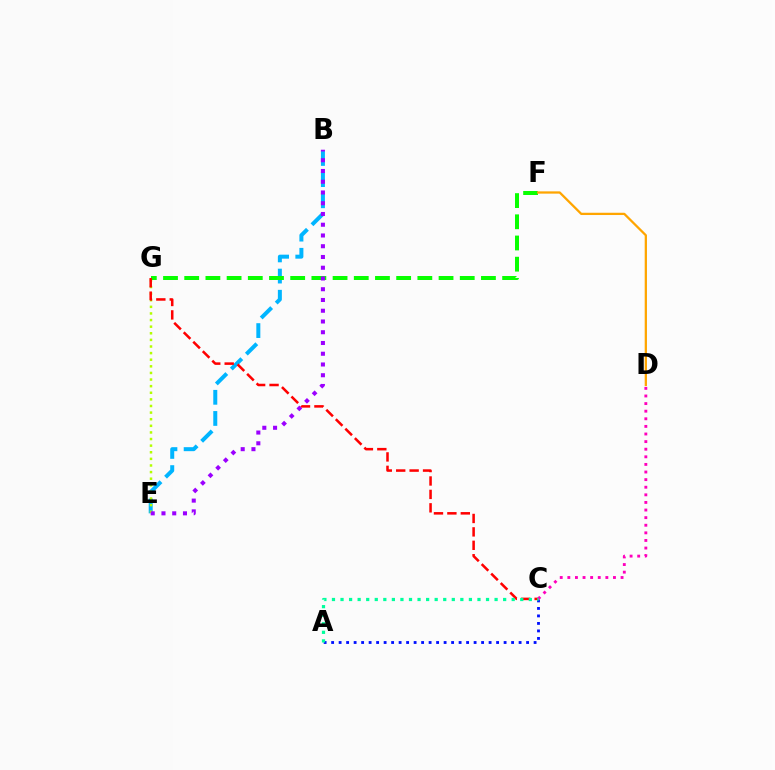{('B', 'E'): [{'color': '#00b5ff', 'line_style': 'dashed', 'thickness': 2.87}, {'color': '#9b00ff', 'line_style': 'dotted', 'thickness': 2.92}], ('E', 'G'): [{'color': '#b3ff00', 'line_style': 'dotted', 'thickness': 1.8}], ('A', 'C'): [{'color': '#0010ff', 'line_style': 'dotted', 'thickness': 2.04}, {'color': '#00ff9d', 'line_style': 'dotted', 'thickness': 2.33}], ('F', 'G'): [{'color': '#08ff00', 'line_style': 'dashed', 'thickness': 2.88}], ('C', 'G'): [{'color': '#ff0000', 'line_style': 'dashed', 'thickness': 1.82}], ('C', 'D'): [{'color': '#ff00bd', 'line_style': 'dotted', 'thickness': 2.07}], ('D', 'F'): [{'color': '#ffa500', 'line_style': 'solid', 'thickness': 1.63}]}